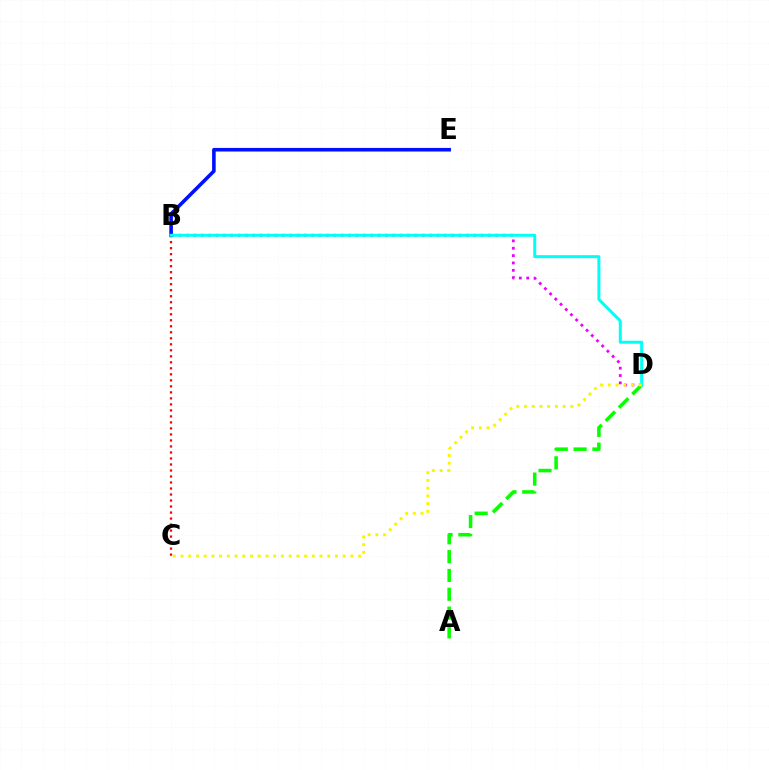{('B', 'E'): [{'color': '#0010ff', 'line_style': 'solid', 'thickness': 2.59}], ('B', 'C'): [{'color': '#ff0000', 'line_style': 'dotted', 'thickness': 1.63}], ('B', 'D'): [{'color': '#ee00ff', 'line_style': 'dotted', 'thickness': 2.0}, {'color': '#00fff6', 'line_style': 'solid', 'thickness': 2.16}], ('A', 'D'): [{'color': '#08ff00', 'line_style': 'dashed', 'thickness': 2.56}], ('C', 'D'): [{'color': '#fcf500', 'line_style': 'dotted', 'thickness': 2.1}]}